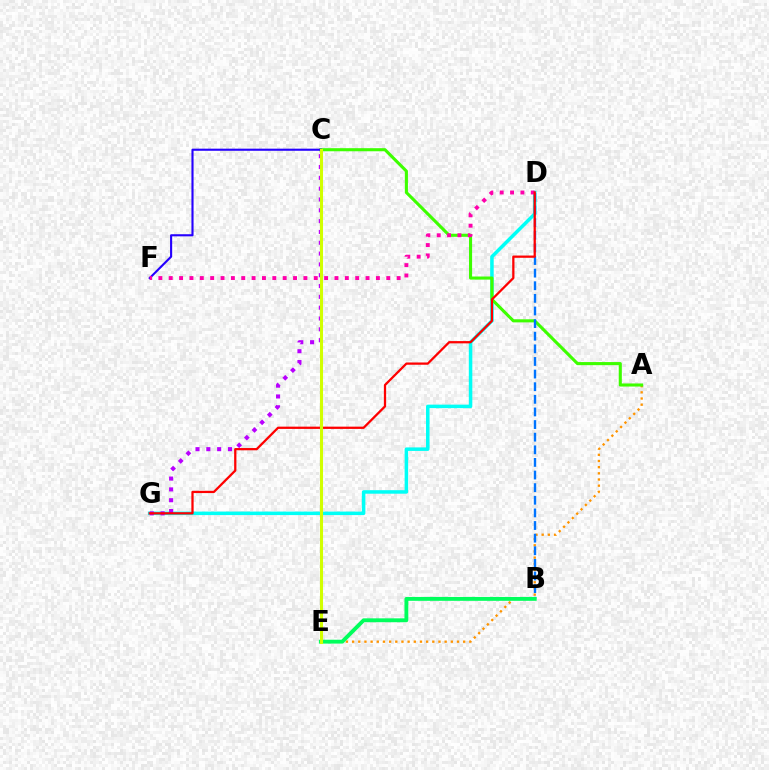{('D', 'G'): [{'color': '#00fff6', 'line_style': 'solid', 'thickness': 2.53}, {'color': '#ff0000', 'line_style': 'solid', 'thickness': 1.63}], ('A', 'E'): [{'color': '#ff9400', 'line_style': 'dotted', 'thickness': 1.68}], ('A', 'C'): [{'color': '#3dff00', 'line_style': 'solid', 'thickness': 2.22}], ('B', 'D'): [{'color': '#0074ff', 'line_style': 'dashed', 'thickness': 1.71}], ('B', 'E'): [{'color': '#00ff5c', 'line_style': 'solid', 'thickness': 2.79}], ('C', 'F'): [{'color': '#2500ff', 'line_style': 'solid', 'thickness': 1.53}], ('D', 'F'): [{'color': '#ff00ac', 'line_style': 'dotted', 'thickness': 2.81}], ('C', 'G'): [{'color': '#b900ff', 'line_style': 'dotted', 'thickness': 2.94}], ('C', 'E'): [{'color': '#d1ff00', 'line_style': 'solid', 'thickness': 2.2}]}